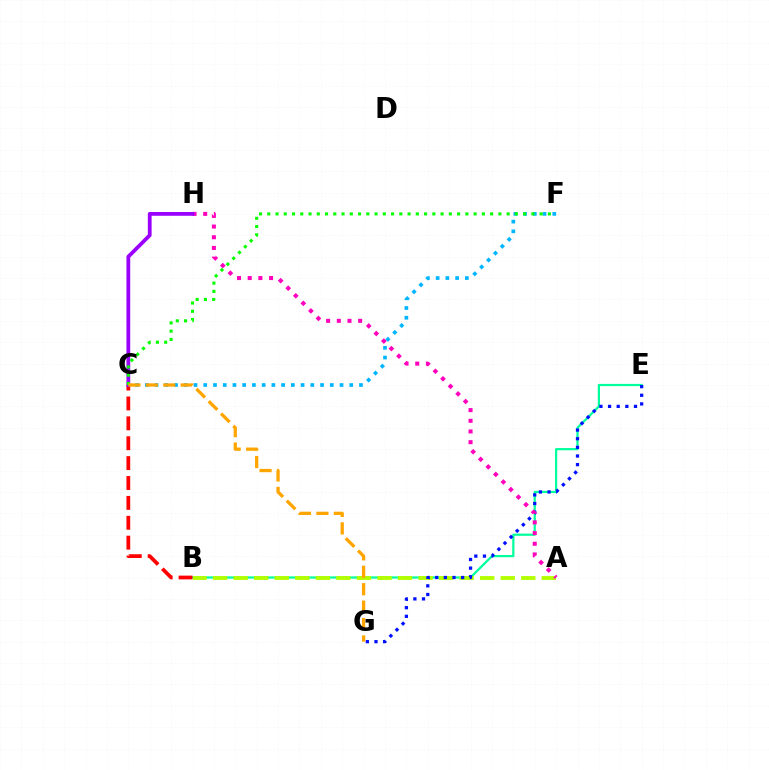{('B', 'E'): [{'color': '#00ff9d', 'line_style': 'solid', 'thickness': 1.59}], ('A', 'B'): [{'color': '#b3ff00', 'line_style': 'dashed', 'thickness': 2.79}], ('E', 'G'): [{'color': '#0010ff', 'line_style': 'dotted', 'thickness': 2.35}], ('B', 'C'): [{'color': '#ff0000', 'line_style': 'dashed', 'thickness': 2.7}], ('C', 'F'): [{'color': '#00b5ff', 'line_style': 'dotted', 'thickness': 2.64}, {'color': '#08ff00', 'line_style': 'dotted', 'thickness': 2.24}], ('A', 'H'): [{'color': '#ff00bd', 'line_style': 'dotted', 'thickness': 2.9}], ('C', 'H'): [{'color': '#9b00ff', 'line_style': 'solid', 'thickness': 2.72}], ('C', 'G'): [{'color': '#ffa500', 'line_style': 'dashed', 'thickness': 2.37}]}